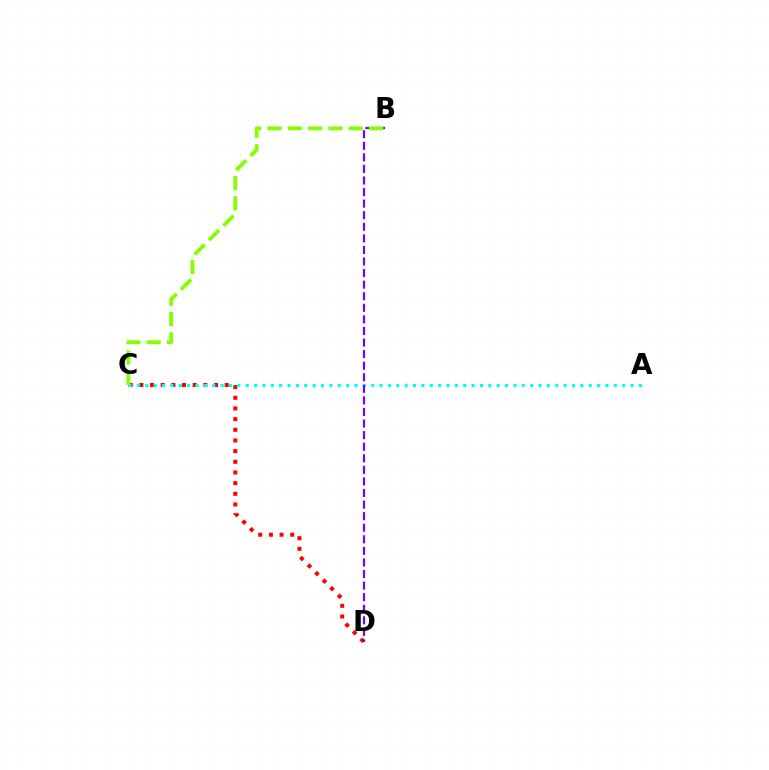{('C', 'D'): [{'color': '#ff0000', 'line_style': 'dotted', 'thickness': 2.9}], ('A', 'C'): [{'color': '#00fff6', 'line_style': 'dotted', 'thickness': 2.27}], ('B', 'D'): [{'color': '#7200ff', 'line_style': 'dashed', 'thickness': 1.57}], ('B', 'C'): [{'color': '#84ff00', 'line_style': 'dashed', 'thickness': 2.76}]}